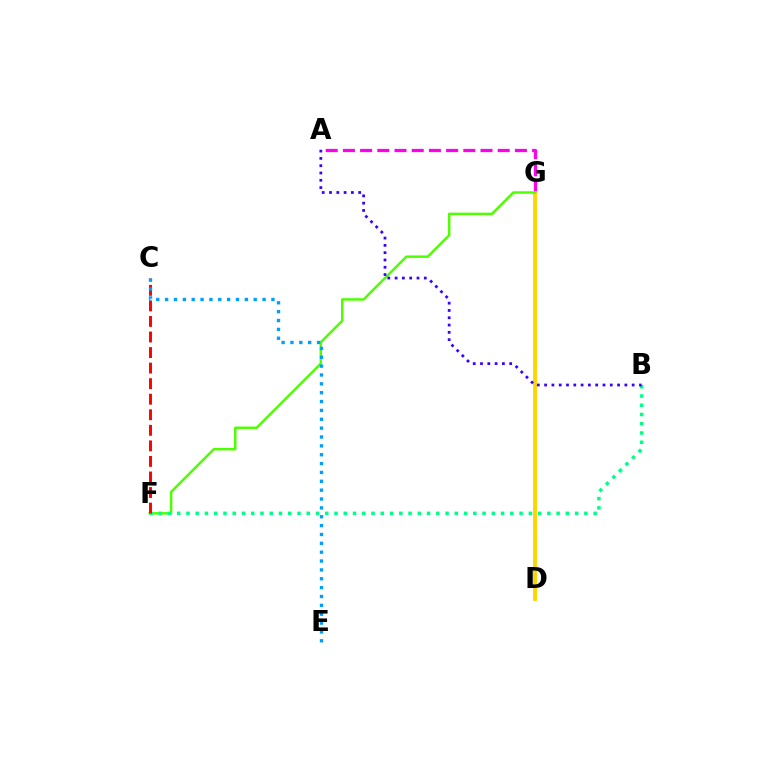{('A', 'G'): [{'color': '#ff00ed', 'line_style': 'dashed', 'thickness': 2.34}], ('D', 'G'): [{'color': '#ffd500', 'line_style': 'solid', 'thickness': 2.79}], ('F', 'G'): [{'color': '#4fff00', 'line_style': 'solid', 'thickness': 1.79}], ('B', 'F'): [{'color': '#00ff86', 'line_style': 'dotted', 'thickness': 2.51}], ('C', 'F'): [{'color': '#ff0000', 'line_style': 'dashed', 'thickness': 2.11}], ('A', 'B'): [{'color': '#3700ff', 'line_style': 'dotted', 'thickness': 1.98}], ('C', 'E'): [{'color': '#009eff', 'line_style': 'dotted', 'thickness': 2.41}]}